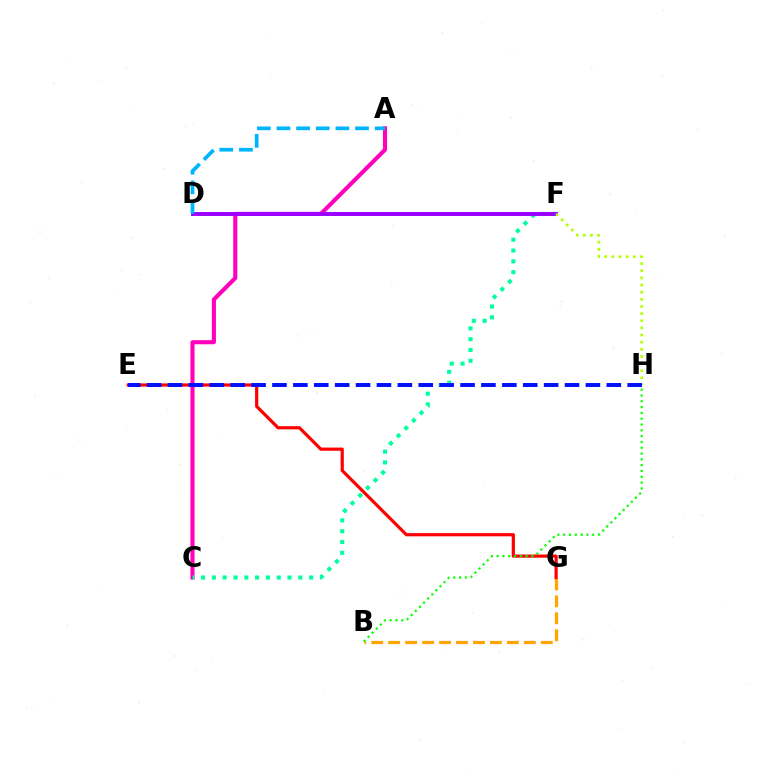{('A', 'C'): [{'color': '#ff00bd', 'line_style': 'solid', 'thickness': 2.96}], ('C', 'F'): [{'color': '#00ff9d', 'line_style': 'dotted', 'thickness': 2.94}], ('D', 'F'): [{'color': '#9b00ff', 'line_style': 'solid', 'thickness': 2.84}], ('B', 'G'): [{'color': '#ffa500', 'line_style': 'dashed', 'thickness': 2.3}], ('A', 'D'): [{'color': '#00b5ff', 'line_style': 'dashed', 'thickness': 2.67}], ('F', 'H'): [{'color': '#b3ff00', 'line_style': 'dotted', 'thickness': 1.94}], ('E', 'G'): [{'color': '#ff0000', 'line_style': 'solid', 'thickness': 2.3}], ('B', 'H'): [{'color': '#08ff00', 'line_style': 'dotted', 'thickness': 1.58}], ('E', 'H'): [{'color': '#0010ff', 'line_style': 'dashed', 'thickness': 2.84}]}